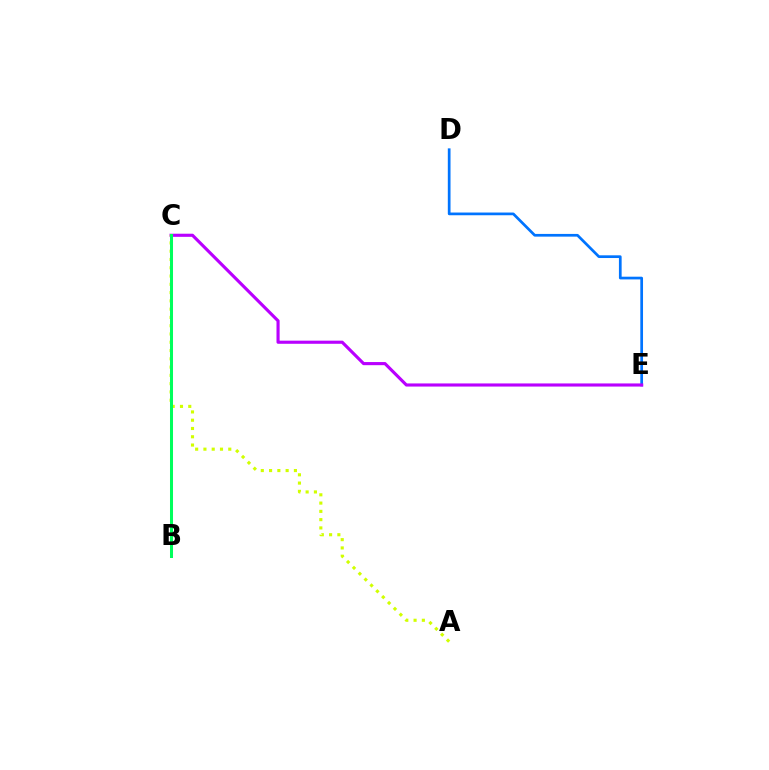{('B', 'C'): [{'color': '#ff0000', 'line_style': 'solid', 'thickness': 1.94}, {'color': '#00ff5c', 'line_style': 'solid', 'thickness': 2.18}], ('D', 'E'): [{'color': '#0074ff', 'line_style': 'solid', 'thickness': 1.95}], ('C', 'E'): [{'color': '#b900ff', 'line_style': 'solid', 'thickness': 2.25}], ('A', 'C'): [{'color': '#d1ff00', 'line_style': 'dotted', 'thickness': 2.25}]}